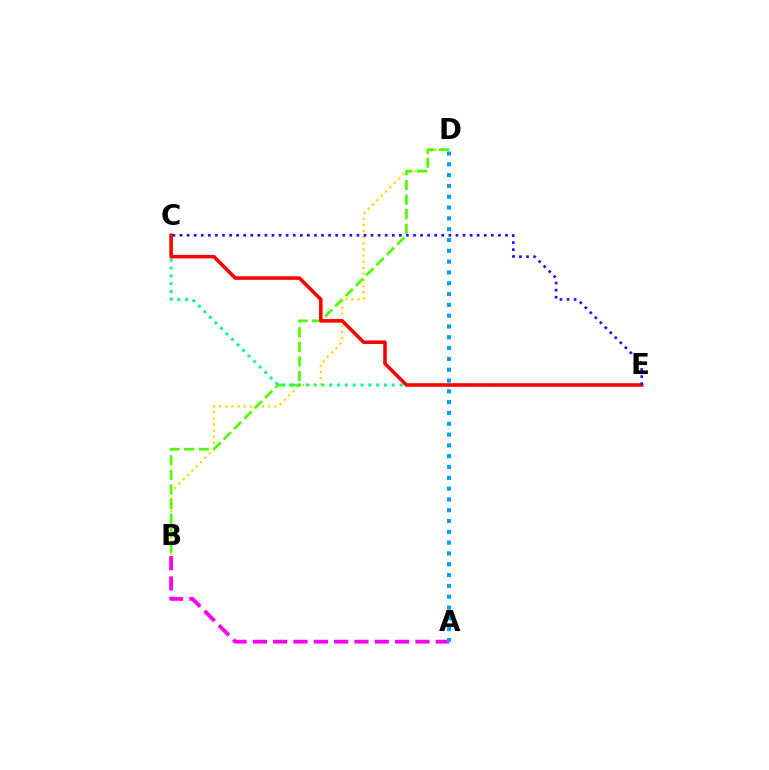{('B', 'D'): [{'color': '#ffd500', 'line_style': 'dotted', 'thickness': 1.66}, {'color': '#4fff00', 'line_style': 'dashed', 'thickness': 1.98}], ('A', 'B'): [{'color': '#ff00ed', 'line_style': 'dashed', 'thickness': 2.76}], ('A', 'D'): [{'color': '#009eff', 'line_style': 'dotted', 'thickness': 2.94}], ('C', 'E'): [{'color': '#00ff86', 'line_style': 'dotted', 'thickness': 2.12}, {'color': '#ff0000', 'line_style': 'solid', 'thickness': 2.56}, {'color': '#3700ff', 'line_style': 'dotted', 'thickness': 1.92}]}